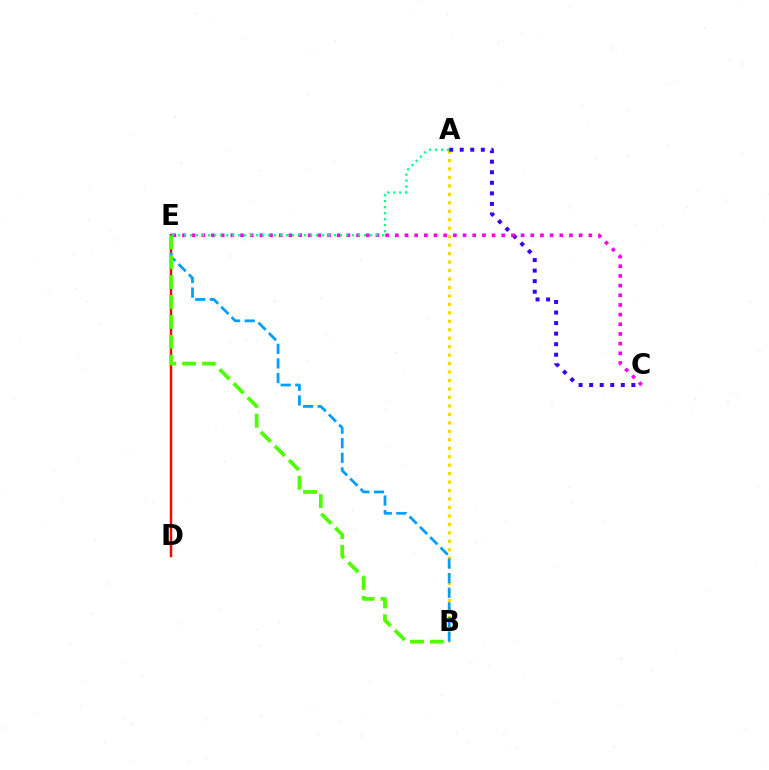{('A', 'B'): [{'color': '#ffd500', 'line_style': 'dotted', 'thickness': 2.3}], ('A', 'C'): [{'color': '#3700ff', 'line_style': 'dotted', 'thickness': 2.87}], ('C', 'E'): [{'color': '#ff00ed', 'line_style': 'dotted', 'thickness': 2.63}], ('D', 'E'): [{'color': '#ff0000', 'line_style': 'solid', 'thickness': 1.77}], ('B', 'E'): [{'color': '#009eff', 'line_style': 'dashed', 'thickness': 1.98}, {'color': '#4fff00', 'line_style': 'dashed', 'thickness': 2.71}], ('A', 'E'): [{'color': '#00ff86', 'line_style': 'dotted', 'thickness': 1.63}]}